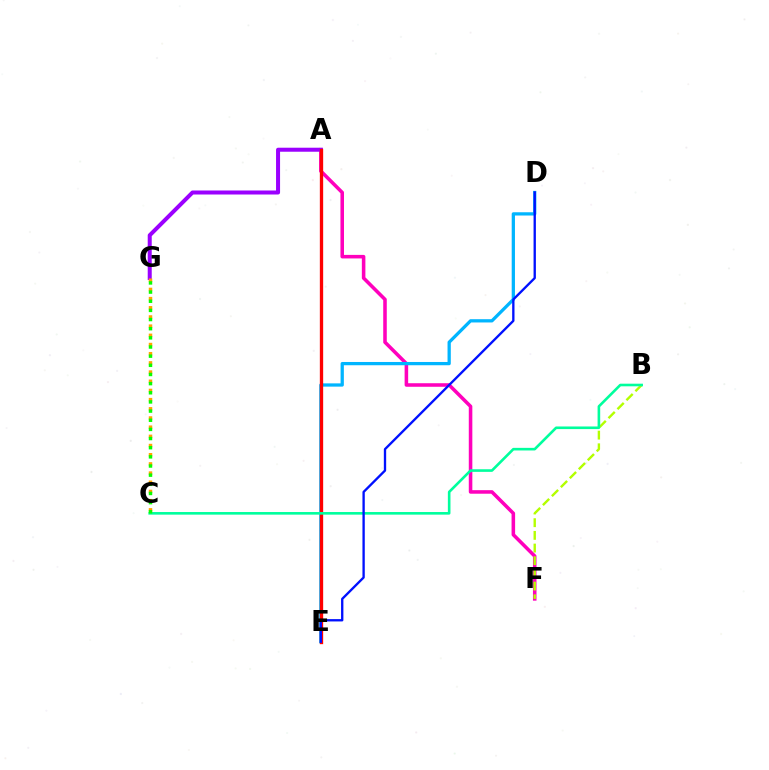{('A', 'F'): [{'color': '#ff00bd', 'line_style': 'solid', 'thickness': 2.56}], ('A', 'G'): [{'color': '#9b00ff', 'line_style': 'solid', 'thickness': 2.89}], ('B', 'F'): [{'color': '#b3ff00', 'line_style': 'dashed', 'thickness': 1.72}], ('D', 'E'): [{'color': '#00b5ff', 'line_style': 'solid', 'thickness': 2.35}, {'color': '#0010ff', 'line_style': 'solid', 'thickness': 1.68}], ('A', 'E'): [{'color': '#ff0000', 'line_style': 'solid', 'thickness': 2.39}], ('C', 'G'): [{'color': '#ffa500', 'line_style': 'dotted', 'thickness': 2.5}, {'color': '#08ff00', 'line_style': 'dotted', 'thickness': 2.49}], ('B', 'C'): [{'color': '#00ff9d', 'line_style': 'solid', 'thickness': 1.88}]}